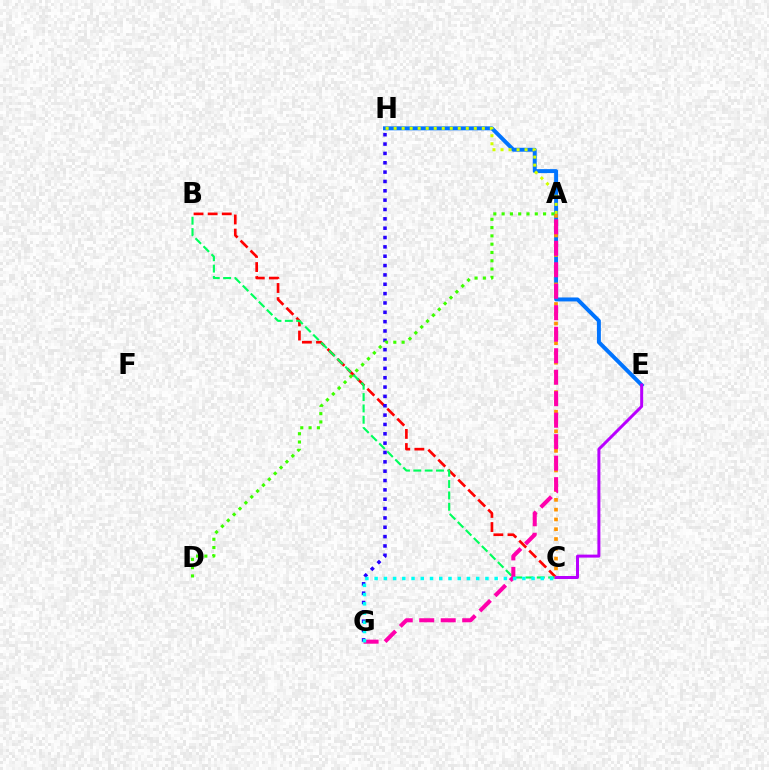{('B', 'C'): [{'color': '#ff0000', 'line_style': 'dashed', 'thickness': 1.92}, {'color': '#00ff5c', 'line_style': 'dashed', 'thickness': 1.54}], ('E', 'H'): [{'color': '#0074ff', 'line_style': 'solid', 'thickness': 2.85}], ('A', 'C'): [{'color': '#ff9400', 'line_style': 'dotted', 'thickness': 2.66}], ('A', 'H'): [{'color': '#d1ff00', 'line_style': 'dotted', 'thickness': 2.18}], ('G', 'H'): [{'color': '#2500ff', 'line_style': 'dotted', 'thickness': 2.54}], ('A', 'G'): [{'color': '#ff00ac', 'line_style': 'dashed', 'thickness': 2.92}], ('C', 'G'): [{'color': '#00fff6', 'line_style': 'dotted', 'thickness': 2.51}], ('C', 'E'): [{'color': '#b900ff', 'line_style': 'solid', 'thickness': 2.15}], ('A', 'D'): [{'color': '#3dff00', 'line_style': 'dotted', 'thickness': 2.25}]}